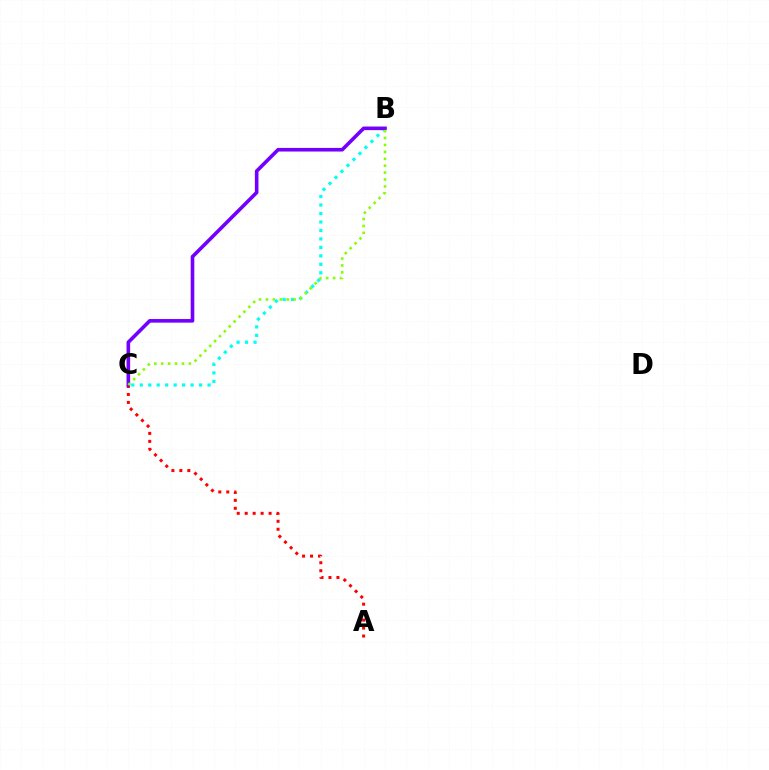{('B', 'C'): [{'color': '#00fff6', 'line_style': 'dotted', 'thickness': 2.3}, {'color': '#7200ff', 'line_style': 'solid', 'thickness': 2.6}, {'color': '#84ff00', 'line_style': 'dotted', 'thickness': 1.88}], ('A', 'C'): [{'color': '#ff0000', 'line_style': 'dotted', 'thickness': 2.16}]}